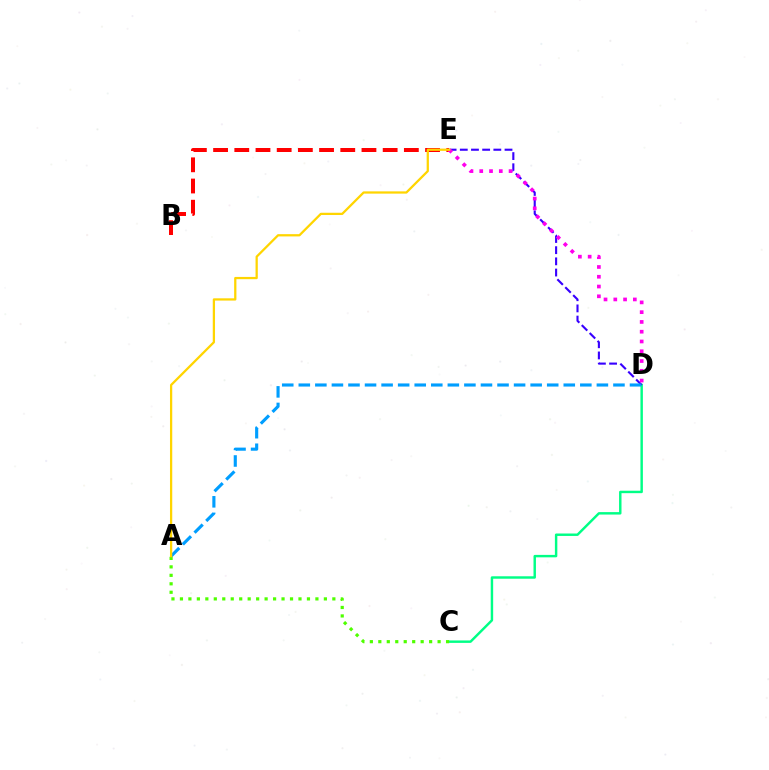{('C', 'D'): [{'color': '#00ff86', 'line_style': 'solid', 'thickness': 1.76}], ('B', 'E'): [{'color': '#ff0000', 'line_style': 'dashed', 'thickness': 2.88}], ('D', 'E'): [{'color': '#3700ff', 'line_style': 'dashed', 'thickness': 1.52}, {'color': '#ff00ed', 'line_style': 'dotted', 'thickness': 2.66}], ('A', 'D'): [{'color': '#009eff', 'line_style': 'dashed', 'thickness': 2.25}], ('A', 'C'): [{'color': '#4fff00', 'line_style': 'dotted', 'thickness': 2.3}], ('A', 'E'): [{'color': '#ffd500', 'line_style': 'solid', 'thickness': 1.63}]}